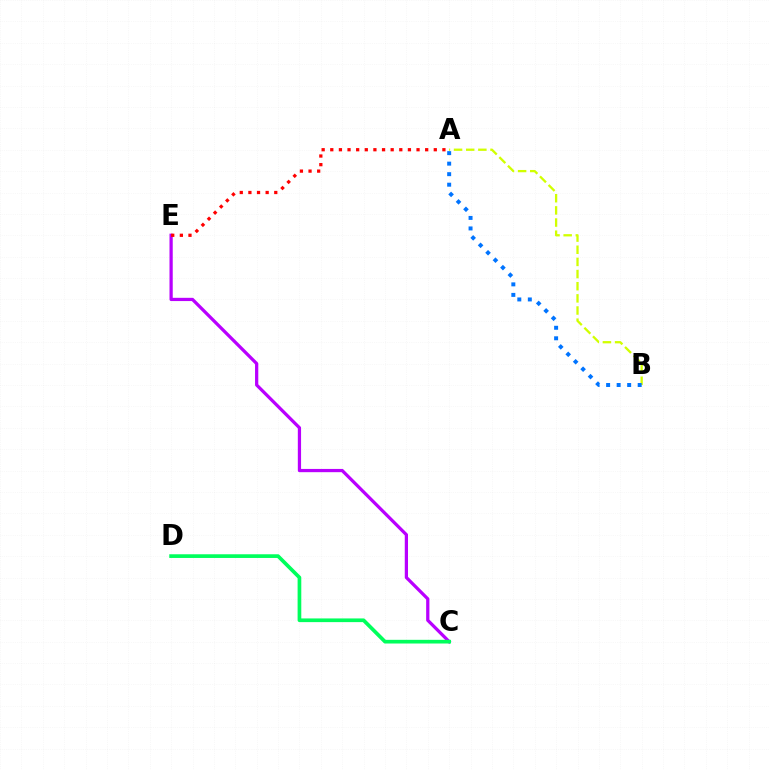{('C', 'E'): [{'color': '#b900ff', 'line_style': 'solid', 'thickness': 2.34}], ('A', 'B'): [{'color': '#d1ff00', 'line_style': 'dashed', 'thickness': 1.65}, {'color': '#0074ff', 'line_style': 'dotted', 'thickness': 2.86}], ('A', 'E'): [{'color': '#ff0000', 'line_style': 'dotted', 'thickness': 2.34}], ('C', 'D'): [{'color': '#00ff5c', 'line_style': 'solid', 'thickness': 2.65}]}